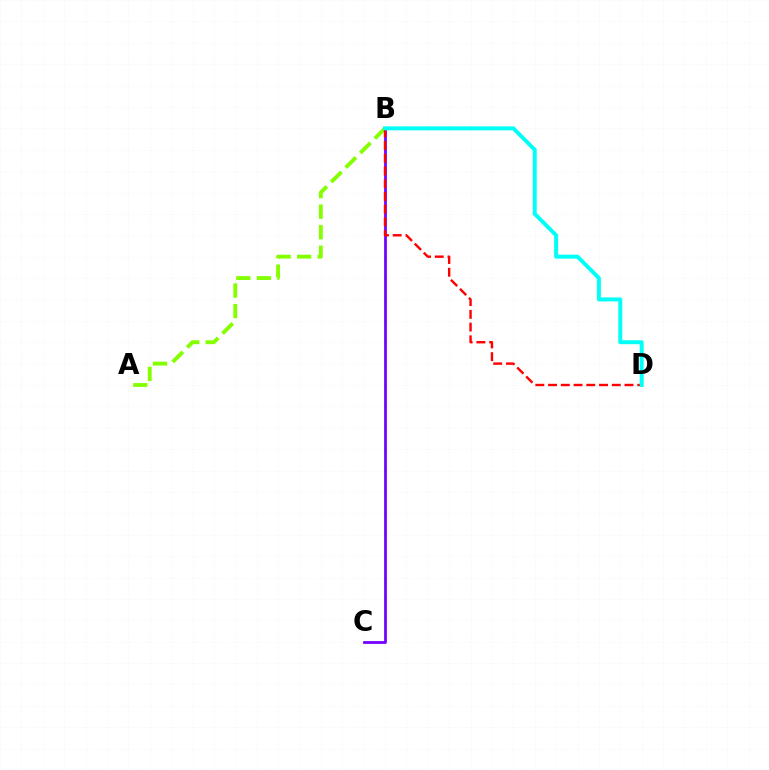{('B', 'C'): [{'color': '#7200ff', 'line_style': 'solid', 'thickness': 1.99}], ('A', 'B'): [{'color': '#84ff00', 'line_style': 'dashed', 'thickness': 2.79}], ('B', 'D'): [{'color': '#ff0000', 'line_style': 'dashed', 'thickness': 1.73}, {'color': '#00fff6', 'line_style': 'solid', 'thickness': 2.84}]}